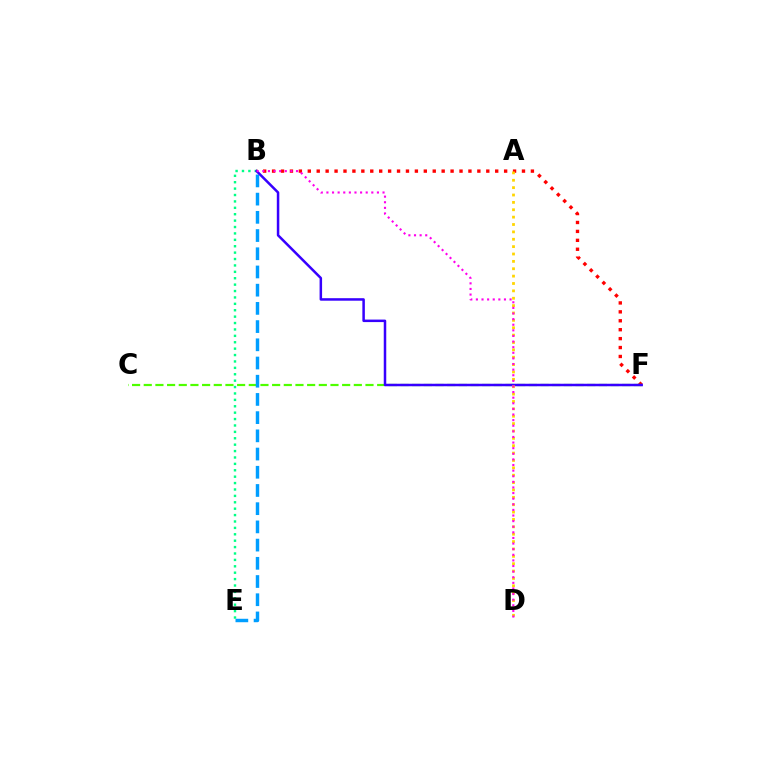{('B', 'F'): [{'color': '#ff0000', 'line_style': 'dotted', 'thickness': 2.42}, {'color': '#3700ff', 'line_style': 'solid', 'thickness': 1.81}], ('C', 'F'): [{'color': '#4fff00', 'line_style': 'dashed', 'thickness': 1.59}], ('B', 'E'): [{'color': '#009eff', 'line_style': 'dashed', 'thickness': 2.47}, {'color': '#00ff86', 'line_style': 'dotted', 'thickness': 1.74}], ('A', 'D'): [{'color': '#ffd500', 'line_style': 'dotted', 'thickness': 2.0}], ('B', 'D'): [{'color': '#ff00ed', 'line_style': 'dotted', 'thickness': 1.52}]}